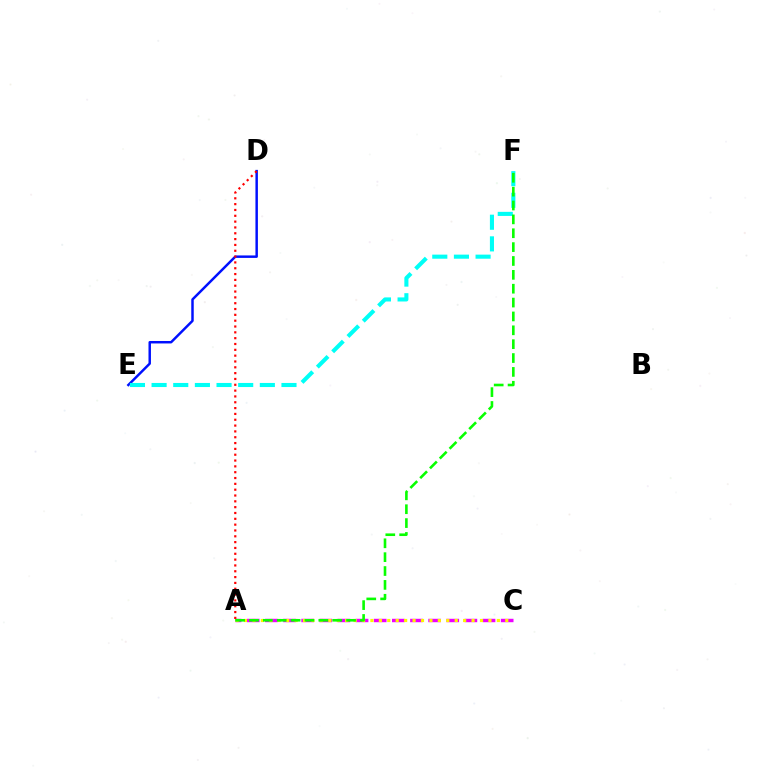{('D', 'E'): [{'color': '#0010ff', 'line_style': 'solid', 'thickness': 1.78}], ('A', 'C'): [{'color': '#ee00ff', 'line_style': 'dashed', 'thickness': 2.46}, {'color': '#fcf500', 'line_style': 'dotted', 'thickness': 2.29}], ('A', 'D'): [{'color': '#ff0000', 'line_style': 'dotted', 'thickness': 1.58}], ('E', 'F'): [{'color': '#00fff6', 'line_style': 'dashed', 'thickness': 2.94}], ('A', 'F'): [{'color': '#08ff00', 'line_style': 'dashed', 'thickness': 1.88}]}